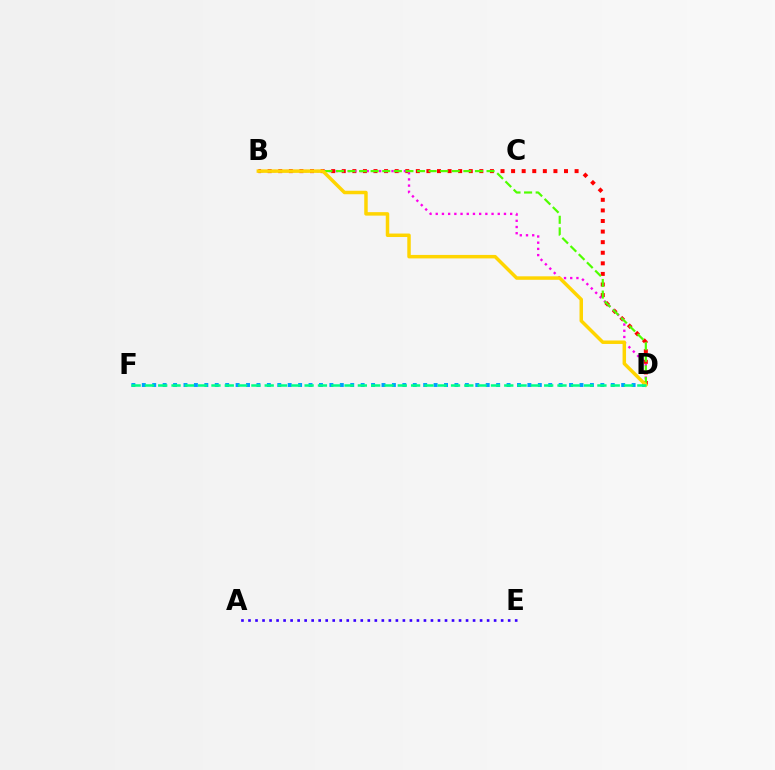{('B', 'D'): [{'color': '#ff0000', 'line_style': 'dotted', 'thickness': 2.88}, {'color': '#ff00ed', 'line_style': 'dotted', 'thickness': 1.69}, {'color': '#4fff00', 'line_style': 'dashed', 'thickness': 1.57}, {'color': '#ffd500', 'line_style': 'solid', 'thickness': 2.5}], ('D', 'F'): [{'color': '#009eff', 'line_style': 'dotted', 'thickness': 2.83}, {'color': '#00ff86', 'line_style': 'dashed', 'thickness': 1.81}], ('A', 'E'): [{'color': '#3700ff', 'line_style': 'dotted', 'thickness': 1.91}]}